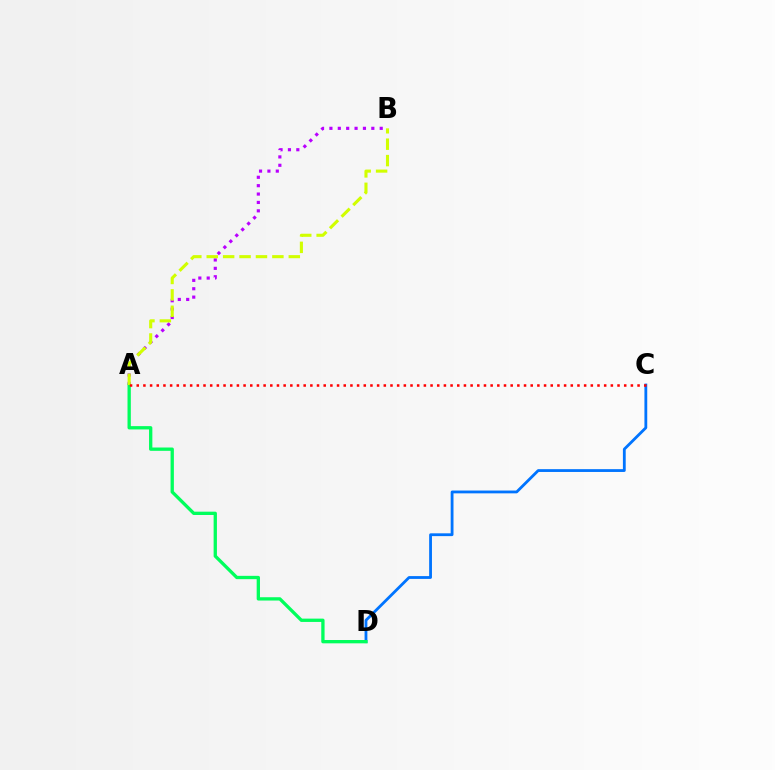{('C', 'D'): [{'color': '#0074ff', 'line_style': 'solid', 'thickness': 2.02}], ('A', 'B'): [{'color': '#b900ff', 'line_style': 'dotted', 'thickness': 2.28}, {'color': '#d1ff00', 'line_style': 'dashed', 'thickness': 2.23}], ('A', 'D'): [{'color': '#00ff5c', 'line_style': 'solid', 'thickness': 2.38}], ('A', 'C'): [{'color': '#ff0000', 'line_style': 'dotted', 'thickness': 1.81}]}